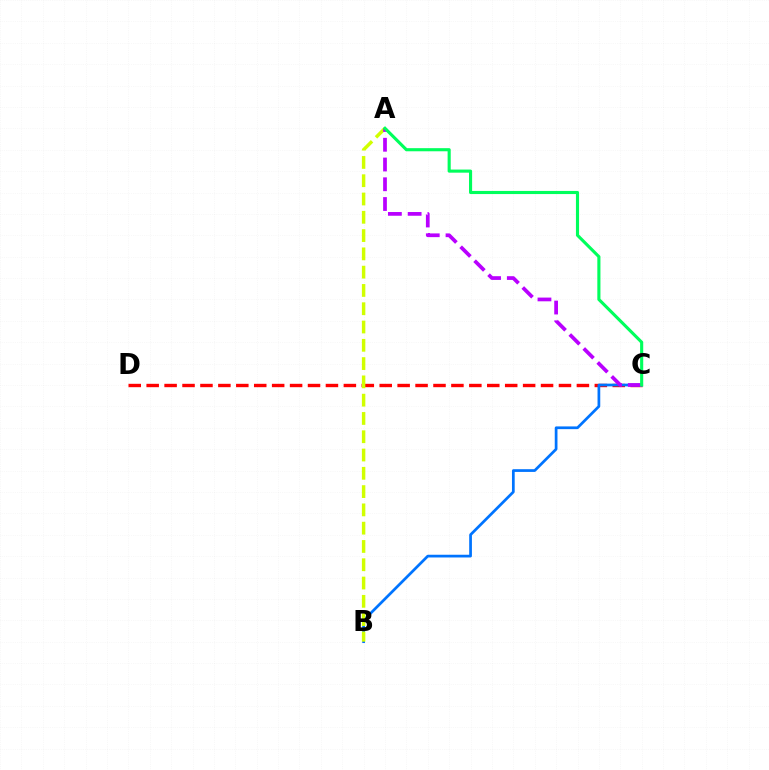{('C', 'D'): [{'color': '#ff0000', 'line_style': 'dashed', 'thickness': 2.44}], ('B', 'C'): [{'color': '#0074ff', 'line_style': 'solid', 'thickness': 1.96}], ('A', 'B'): [{'color': '#d1ff00', 'line_style': 'dashed', 'thickness': 2.48}], ('A', 'C'): [{'color': '#b900ff', 'line_style': 'dashed', 'thickness': 2.68}, {'color': '#00ff5c', 'line_style': 'solid', 'thickness': 2.24}]}